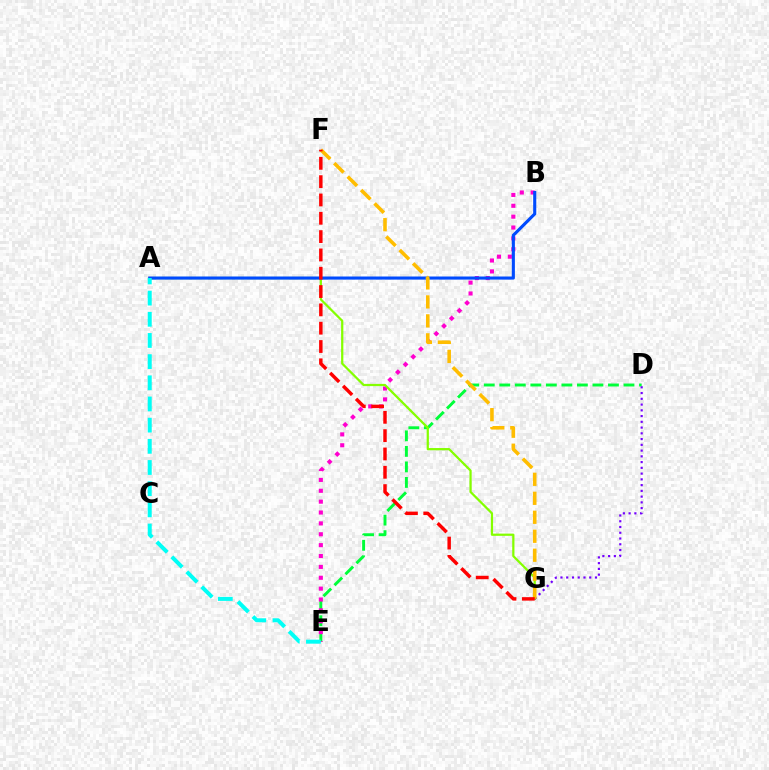{('D', 'E'): [{'color': '#00ff39', 'line_style': 'dashed', 'thickness': 2.11}], ('B', 'E'): [{'color': '#ff00cf', 'line_style': 'dotted', 'thickness': 2.95}], ('A', 'G'): [{'color': '#84ff00', 'line_style': 'solid', 'thickness': 1.61}], ('D', 'G'): [{'color': '#7200ff', 'line_style': 'dotted', 'thickness': 1.56}], ('A', 'B'): [{'color': '#004bff', 'line_style': 'solid', 'thickness': 2.24}], ('F', 'G'): [{'color': '#ffbd00', 'line_style': 'dashed', 'thickness': 2.58}, {'color': '#ff0000', 'line_style': 'dashed', 'thickness': 2.49}], ('A', 'E'): [{'color': '#00fff6', 'line_style': 'dashed', 'thickness': 2.88}]}